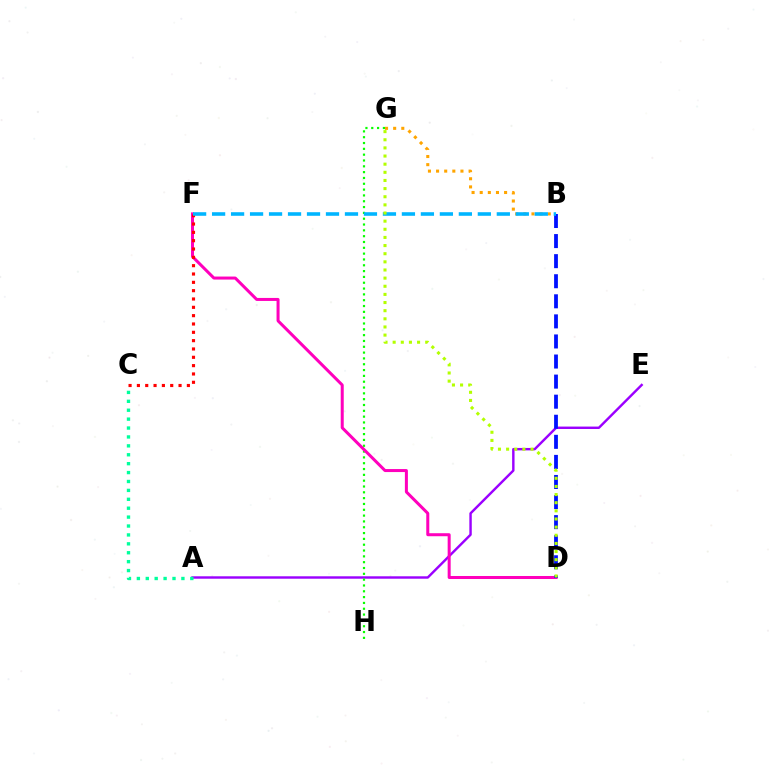{('B', 'G'): [{'color': '#ffa500', 'line_style': 'dotted', 'thickness': 2.21}], ('A', 'E'): [{'color': '#9b00ff', 'line_style': 'solid', 'thickness': 1.74}], ('G', 'H'): [{'color': '#08ff00', 'line_style': 'dotted', 'thickness': 1.58}], ('D', 'F'): [{'color': '#ff00bd', 'line_style': 'solid', 'thickness': 2.17}], ('C', 'F'): [{'color': '#ff0000', 'line_style': 'dotted', 'thickness': 2.26}], ('B', 'D'): [{'color': '#0010ff', 'line_style': 'dashed', 'thickness': 2.73}], ('A', 'C'): [{'color': '#00ff9d', 'line_style': 'dotted', 'thickness': 2.42}], ('B', 'F'): [{'color': '#00b5ff', 'line_style': 'dashed', 'thickness': 2.58}], ('D', 'G'): [{'color': '#b3ff00', 'line_style': 'dotted', 'thickness': 2.21}]}